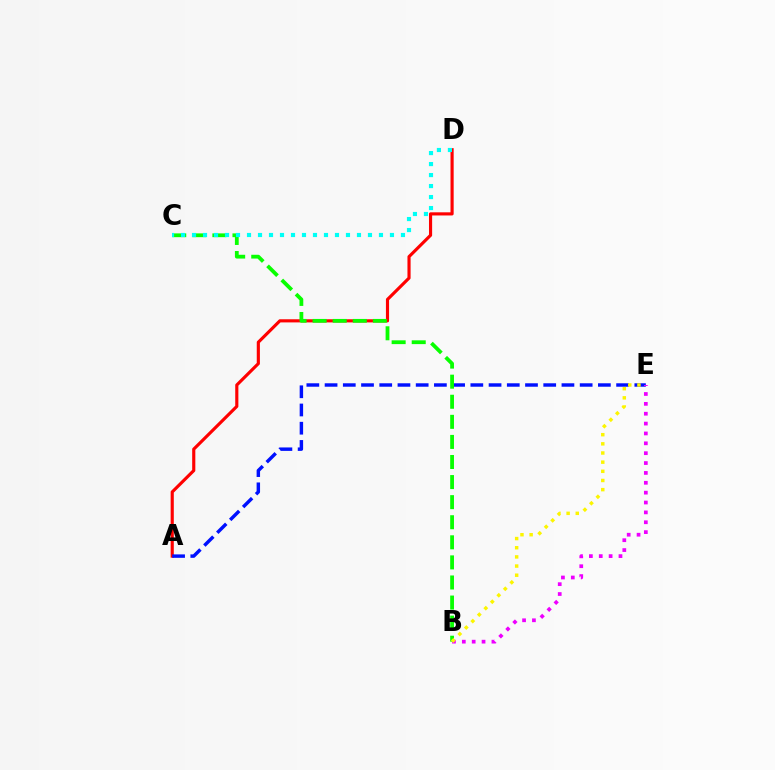{('A', 'D'): [{'color': '#ff0000', 'line_style': 'solid', 'thickness': 2.26}], ('A', 'E'): [{'color': '#0010ff', 'line_style': 'dashed', 'thickness': 2.48}], ('B', 'C'): [{'color': '#08ff00', 'line_style': 'dashed', 'thickness': 2.73}], ('B', 'E'): [{'color': '#ee00ff', 'line_style': 'dotted', 'thickness': 2.68}, {'color': '#fcf500', 'line_style': 'dotted', 'thickness': 2.49}], ('C', 'D'): [{'color': '#00fff6', 'line_style': 'dotted', 'thickness': 2.99}]}